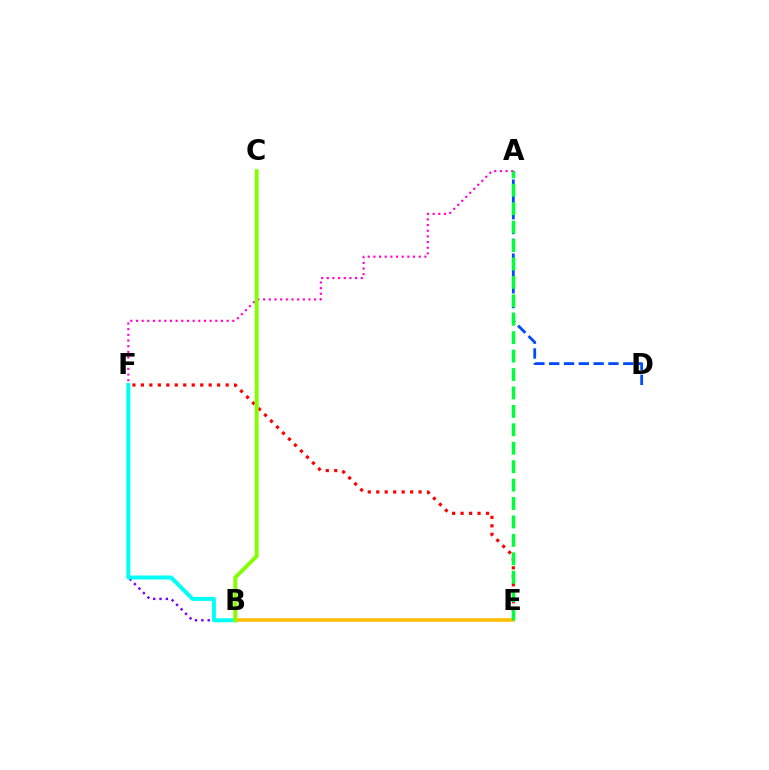{('A', 'D'): [{'color': '#004bff', 'line_style': 'dashed', 'thickness': 2.01}], ('B', 'F'): [{'color': '#7200ff', 'line_style': 'dotted', 'thickness': 1.72}, {'color': '#00fff6', 'line_style': 'solid', 'thickness': 2.88}], ('E', 'F'): [{'color': '#ff0000', 'line_style': 'dotted', 'thickness': 2.3}], ('B', 'E'): [{'color': '#ffbd00', 'line_style': 'solid', 'thickness': 2.56}], ('A', 'F'): [{'color': '#ff00cf', 'line_style': 'dotted', 'thickness': 1.54}], ('A', 'E'): [{'color': '#00ff39', 'line_style': 'dashed', 'thickness': 2.5}], ('B', 'C'): [{'color': '#84ff00', 'line_style': 'solid', 'thickness': 2.8}]}